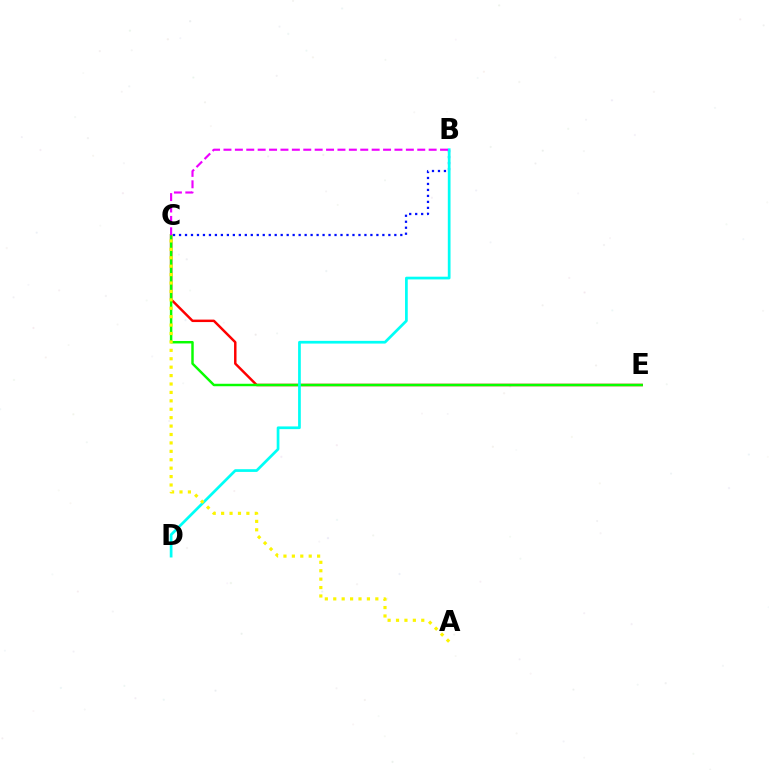{('B', 'C'): [{'color': '#0010ff', 'line_style': 'dotted', 'thickness': 1.62}, {'color': '#ee00ff', 'line_style': 'dashed', 'thickness': 1.55}], ('C', 'E'): [{'color': '#ff0000', 'line_style': 'solid', 'thickness': 1.77}, {'color': '#08ff00', 'line_style': 'solid', 'thickness': 1.77}], ('B', 'D'): [{'color': '#00fff6', 'line_style': 'solid', 'thickness': 1.96}], ('A', 'C'): [{'color': '#fcf500', 'line_style': 'dotted', 'thickness': 2.29}]}